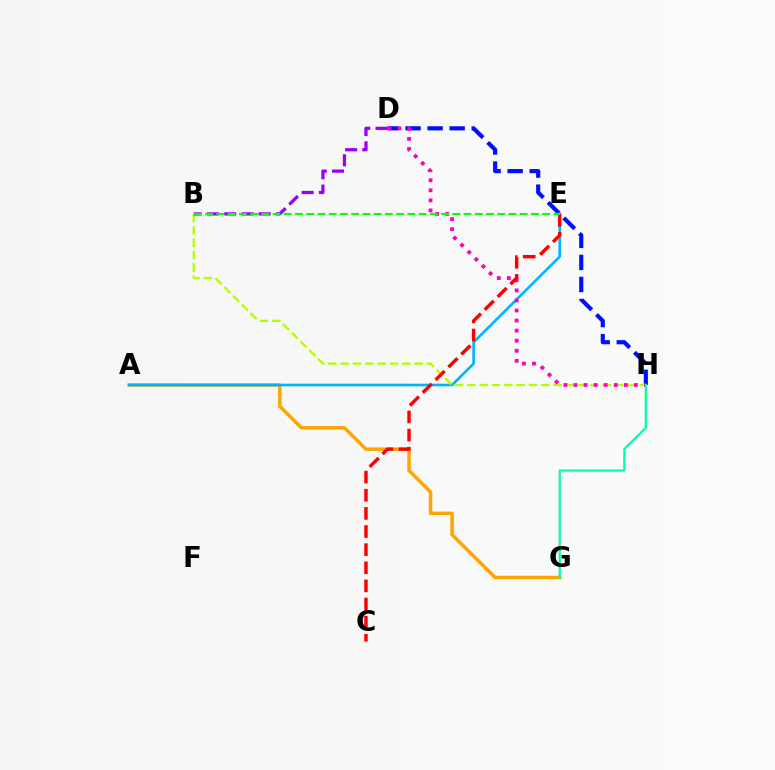{('A', 'G'): [{'color': '#ffa500', 'line_style': 'solid', 'thickness': 2.51}], ('D', 'H'): [{'color': '#0010ff', 'line_style': 'dashed', 'thickness': 3.0}, {'color': '#ff00bd', 'line_style': 'dotted', 'thickness': 2.73}], ('A', 'E'): [{'color': '#00b5ff', 'line_style': 'solid', 'thickness': 1.9}], ('B', 'H'): [{'color': '#b3ff00', 'line_style': 'dashed', 'thickness': 1.67}], ('B', 'D'): [{'color': '#9b00ff', 'line_style': 'dashed', 'thickness': 2.34}], ('C', 'E'): [{'color': '#ff0000', 'line_style': 'dashed', 'thickness': 2.46}], ('B', 'E'): [{'color': '#08ff00', 'line_style': 'dashed', 'thickness': 1.53}], ('G', 'H'): [{'color': '#00ff9d', 'line_style': 'solid', 'thickness': 1.58}]}